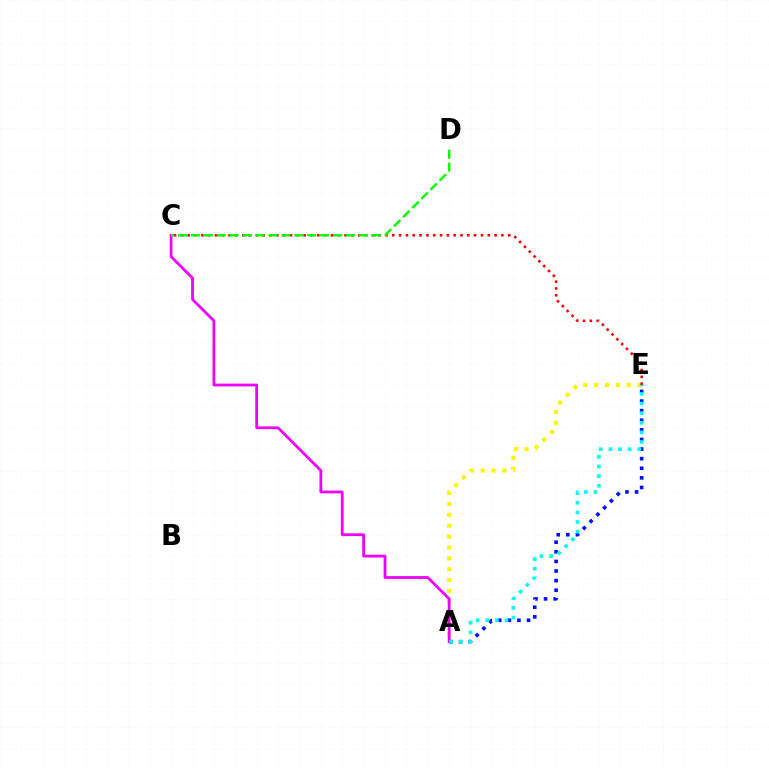{('A', 'E'): [{'color': '#fcf500', 'line_style': 'dotted', 'thickness': 2.95}, {'color': '#0010ff', 'line_style': 'dotted', 'thickness': 2.61}, {'color': '#00fff6', 'line_style': 'dotted', 'thickness': 2.61}], ('A', 'C'): [{'color': '#ee00ff', 'line_style': 'solid', 'thickness': 2.0}], ('C', 'E'): [{'color': '#ff0000', 'line_style': 'dotted', 'thickness': 1.85}], ('C', 'D'): [{'color': '#08ff00', 'line_style': 'dashed', 'thickness': 1.76}]}